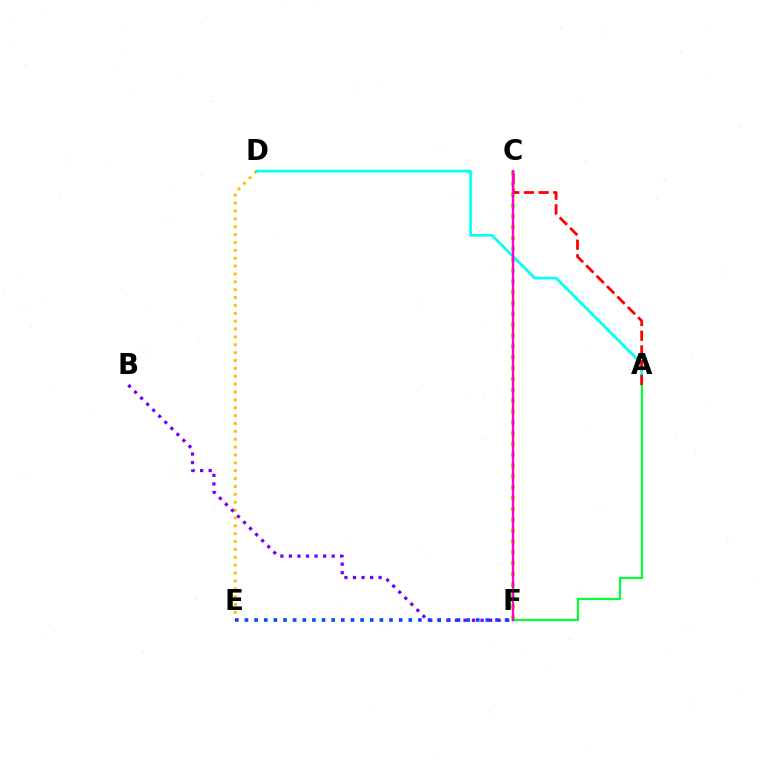{('D', 'E'): [{'color': '#ffbd00', 'line_style': 'dotted', 'thickness': 2.14}], ('C', 'F'): [{'color': '#84ff00', 'line_style': 'dotted', 'thickness': 2.94}, {'color': '#ff00cf', 'line_style': 'solid', 'thickness': 1.74}], ('A', 'D'): [{'color': '#00fff6', 'line_style': 'solid', 'thickness': 1.94}], ('A', 'F'): [{'color': '#00ff39', 'line_style': 'solid', 'thickness': 1.58}], ('A', 'C'): [{'color': '#ff0000', 'line_style': 'dashed', 'thickness': 2.0}], ('B', 'F'): [{'color': '#7200ff', 'line_style': 'dotted', 'thickness': 2.32}], ('E', 'F'): [{'color': '#004bff', 'line_style': 'dotted', 'thickness': 2.62}]}